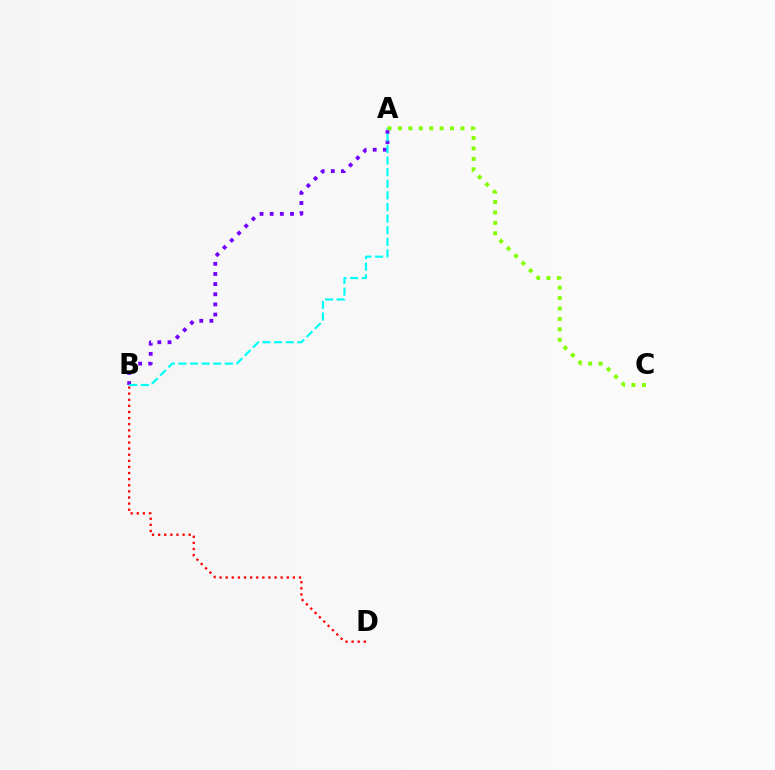{('A', 'B'): [{'color': '#7200ff', 'line_style': 'dotted', 'thickness': 2.76}, {'color': '#00fff6', 'line_style': 'dashed', 'thickness': 1.58}], ('B', 'D'): [{'color': '#ff0000', 'line_style': 'dotted', 'thickness': 1.66}], ('A', 'C'): [{'color': '#84ff00', 'line_style': 'dotted', 'thickness': 2.83}]}